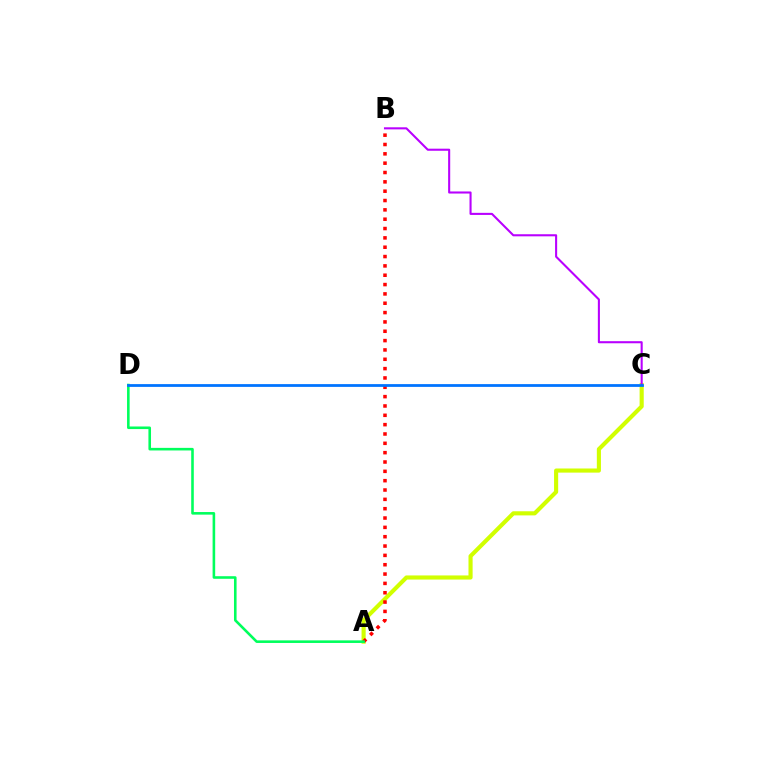{('A', 'C'): [{'color': '#d1ff00', 'line_style': 'solid', 'thickness': 2.97}], ('A', 'B'): [{'color': '#ff0000', 'line_style': 'dotted', 'thickness': 2.54}], ('A', 'D'): [{'color': '#00ff5c', 'line_style': 'solid', 'thickness': 1.86}], ('B', 'C'): [{'color': '#b900ff', 'line_style': 'solid', 'thickness': 1.5}], ('C', 'D'): [{'color': '#0074ff', 'line_style': 'solid', 'thickness': 2.0}]}